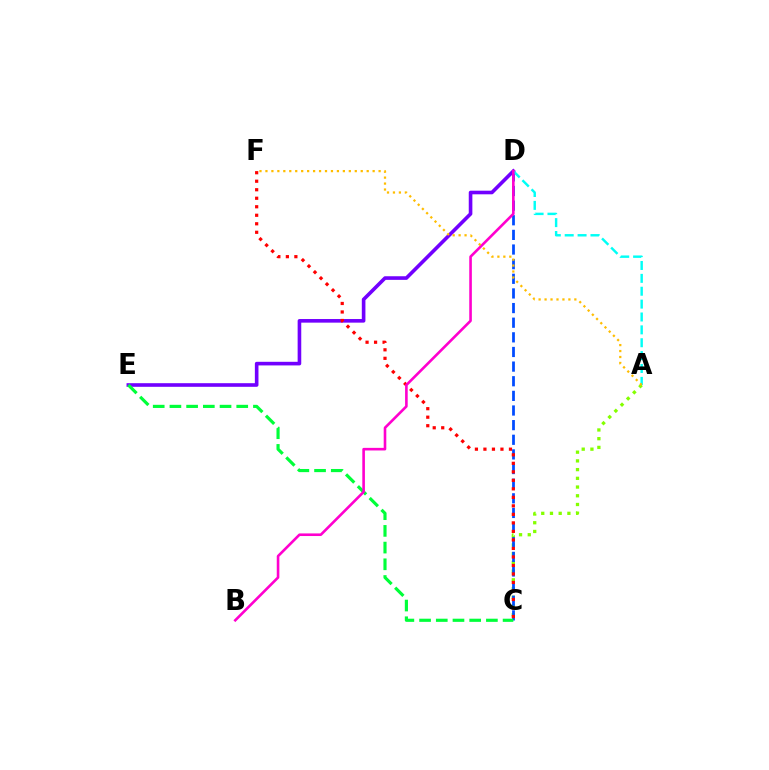{('A', 'C'): [{'color': '#84ff00', 'line_style': 'dotted', 'thickness': 2.37}], ('D', 'E'): [{'color': '#7200ff', 'line_style': 'solid', 'thickness': 2.6}], ('C', 'D'): [{'color': '#004bff', 'line_style': 'dashed', 'thickness': 1.99}], ('C', 'F'): [{'color': '#ff0000', 'line_style': 'dotted', 'thickness': 2.31}], ('A', 'D'): [{'color': '#00fff6', 'line_style': 'dashed', 'thickness': 1.75}], ('C', 'E'): [{'color': '#00ff39', 'line_style': 'dashed', 'thickness': 2.27}], ('B', 'D'): [{'color': '#ff00cf', 'line_style': 'solid', 'thickness': 1.88}], ('A', 'F'): [{'color': '#ffbd00', 'line_style': 'dotted', 'thickness': 1.62}]}